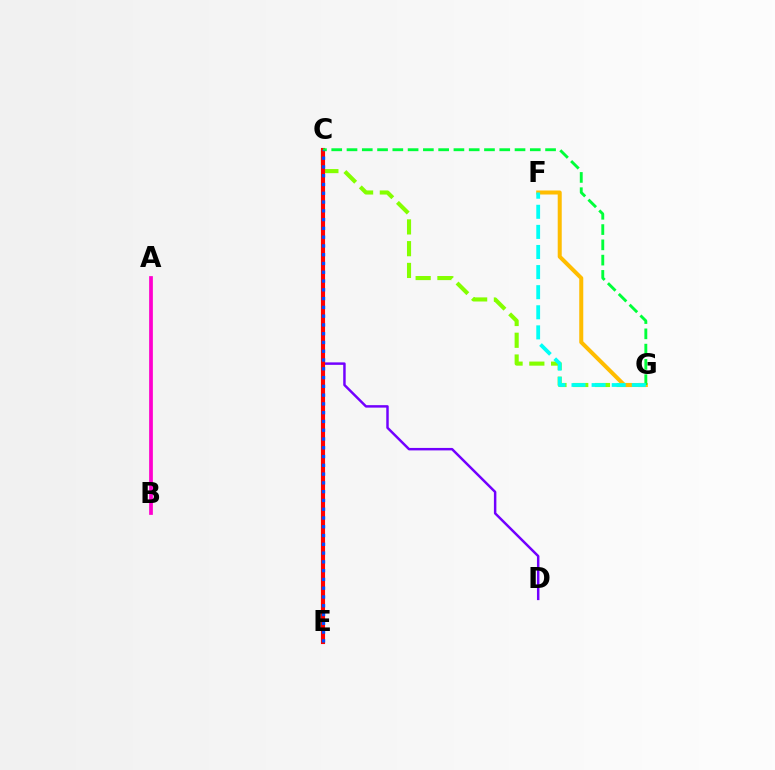{('C', 'D'): [{'color': '#7200ff', 'line_style': 'solid', 'thickness': 1.78}], ('C', 'G'): [{'color': '#84ff00', 'line_style': 'dashed', 'thickness': 2.96}, {'color': '#00ff39', 'line_style': 'dashed', 'thickness': 2.07}], ('F', 'G'): [{'color': '#ffbd00', 'line_style': 'solid', 'thickness': 2.89}, {'color': '#00fff6', 'line_style': 'dashed', 'thickness': 2.73}], ('C', 'E'): [{'color': '#ff0000', 'line_style': 'solid', 'thickness': 2.96}, {'color': '#004bff', 'line_style': 'dotted', 'thickness': 2.38}], ('A', 'B'): [{'color': '#ff00cf', 'line_style': 'solid', 'thickness': 2.69}]}